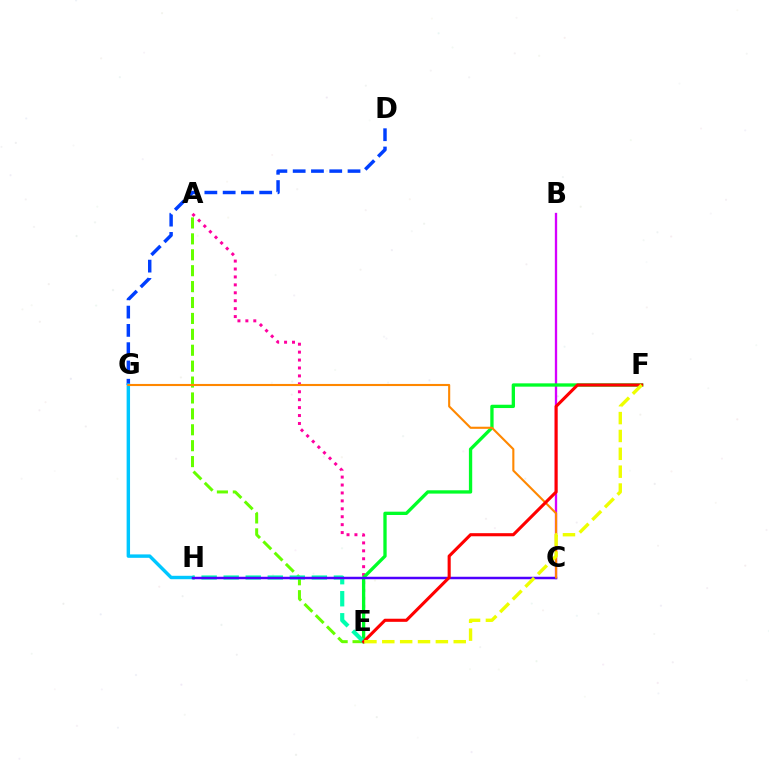{('A', 'E'): [{'color': '#ff00a0', 'line_style': 'dotted', 'thickness': 2.15}, {'color': '#66ff00', 'line_style': 'dashed', 'thickness': 2.16}], ('D', 'G'): [{'color': '#003fff', 'line_style': 'dashed', 'thickness': 2.48}], ('B', 'C'): [{'color': '#d600ff', 'line_style': 'solid', 'thickness': 1.67}], ('E', 'F'): [{'color': '#00ff27', 'line_style': 'solid', 'thickness': 2.38}, {'color': '#ff0000', 'line_style': 'solid', 'thickness': 2.23}, {'color': '#eeff00', 'line_style': 'dashed', 'thickness': 2.43}], ('G', 'H'): [{'color': '#00c7ff', 'line_style': 'solid', 'thickness': 2.47}], ('E', 'H'): [{'color': '#00ffaf', 'line_style': 'dashed', 'thickness': 2.99}], ('C', 'H'): [{'color': '#4f00ff', 'line_style': 'solid', 'thickness': 1.79}], ('C', 'G'): [{'color': '#ff8800', 'line_style': 'solid', 'thickness': 1.52}]}